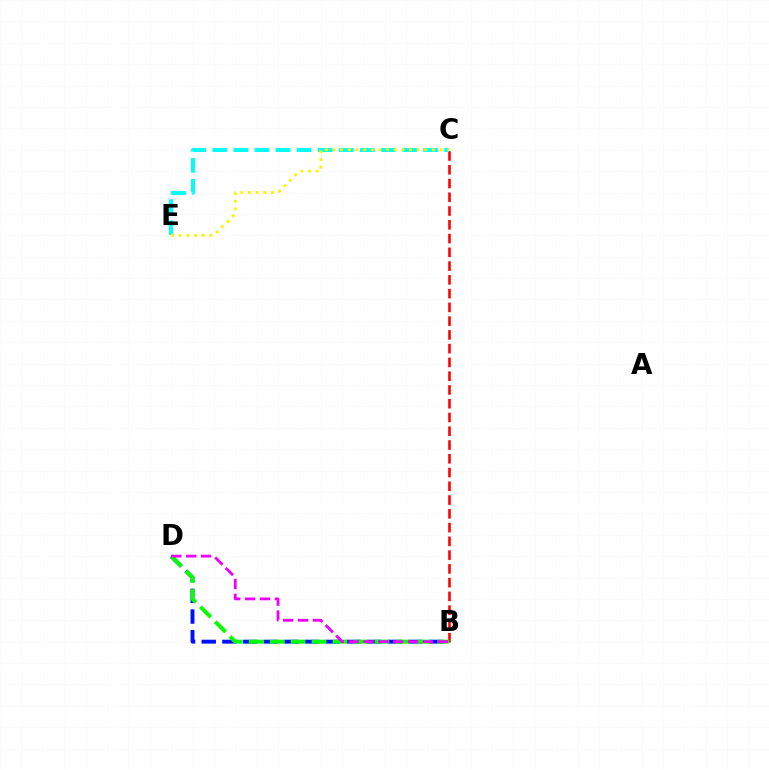{('B', 'C'): [{'color': '#ff0000', 'line_style': 'dashed', 'thickness': 1.87}], ('B', 'D'): [{'color': '#0010ff', 'line_style': 'dashed', 'thickness': 2.81}, {'color': '#08ff00', 'line_style': 'dashed', 'thickness': 2.85}, {'color': '#ee00ff', 'line_style': 'dashed', 'thickness': 2.02}], ('C', 'E'): [{'color': '#00fff6', 'line_style': 'dashed', 'thickness': 2.86}, {'color': '#fcf500', 'line_style': 'dotted', 'thickness': 2.08}]}